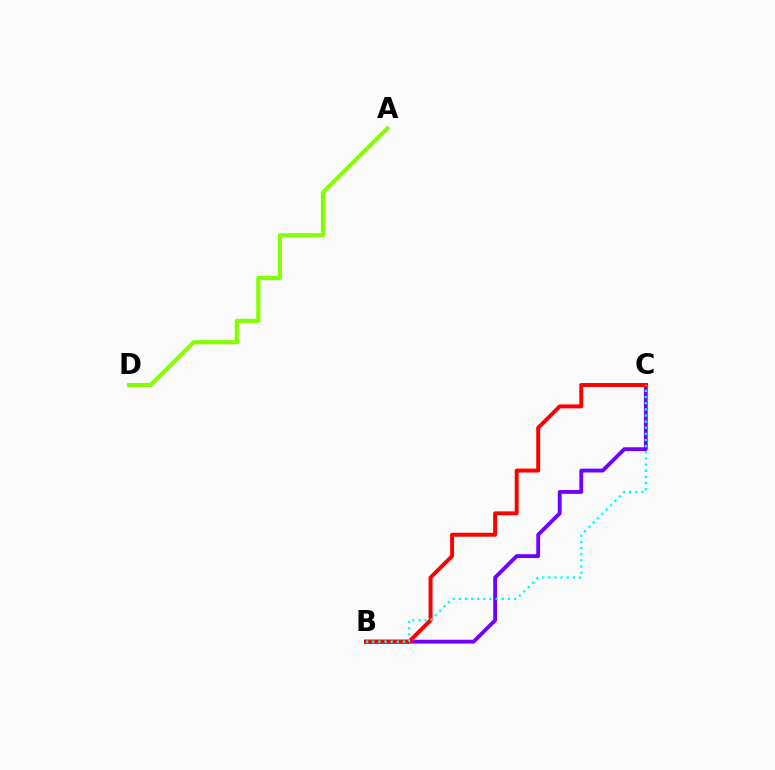{('B', 'C'): [{'color': '#7200ff', 'line_style': 'solid', 'thickness': 2.76}, {'color': '#ff0000', 'line_style': 'solid', 'thickness': 2.84}, {'color': '#00fff6', 'line_style': 'dotted', 'thickness': 1.67}], ('A', 'D'): [{'color': '#84ff00', 'line_style': 'solid', 'thickness': 2.98}]}